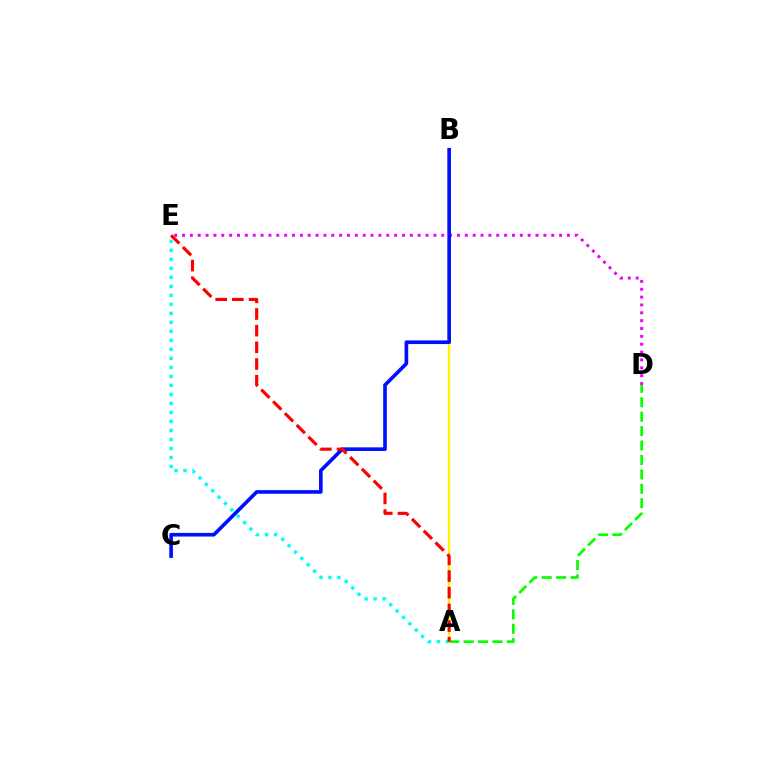{('D', 'E'): [{'color': '#ee00ff', 'line_style': 'dotted', 'thickness': 2.13}], ('A', 'D'): [{'color': '#08ff00', 'line_style': 'dashed', 'thickness': 1.96}], ('A', 'B'): [{'color': '#fcf500', 'line_style': 'solid', 'thickness': 1.66}], ('A', 'E'): [{'color': '#00fff6', 'line_style': 'dotted', 'thickness': 2.45}, {'color': '#ff0000', 'line_style': 'dashed', 'thickness': 2.27}], ('B', 'C'): [{'color': '#0010ff', 'line_style': 'solid', 'thickness': 2.63}]}